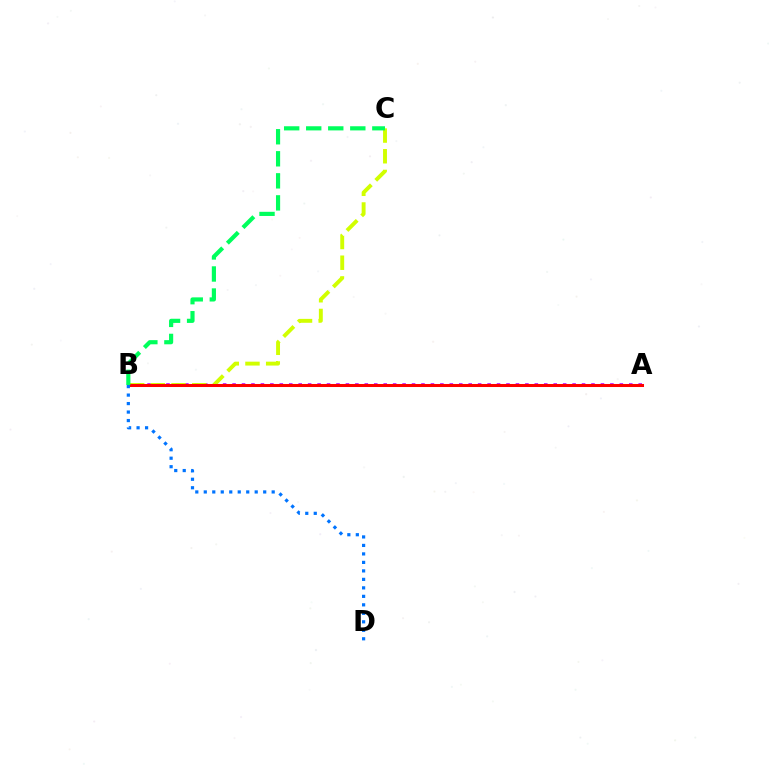{('A', 'B'): [{'color': '#b900ff', 'line_style': 'dotted', 'thickness': 2.57}, {'color': '#ff0000', 'line_style': 'solid', 'thickness': 2.18}], ('B', 'C'): [{'color': '#d1ff00', 'line_style': 'dashed', 'thickness': 2.81}, {'color': '#00ff5c', 'line_style': 'dashed', 'thickness': 2.99}], ('B', 'D'): [{'color': '#0074ff', 'line_style': 'dotted', 'thickness': 2.31}]}